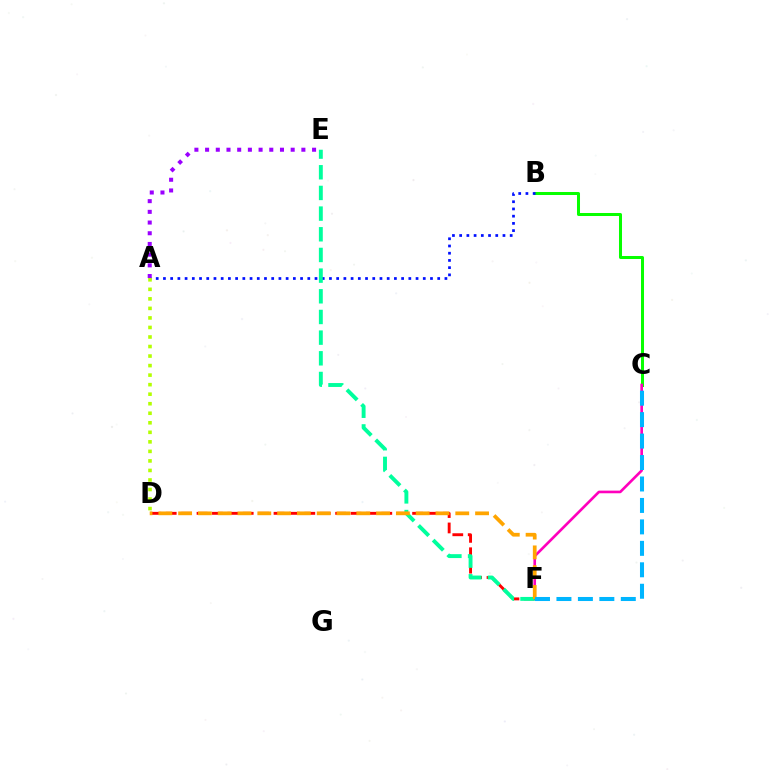{('B', 'C'): [{'color': '#08ff00', 'line_style': 'solid', 'thickness': 2.17}], ('C', 'F'): [{'color': '#ff00bd', 'line_style': 'solid', 'thickness': 1.9}, {'color': '#00b5ff', 'line_style': 'dashed', 'thickness': 2.91}], ('D', 'F'): [{'color': '#ff0000', 'line_style': 'dashed', 'thickness': 2.09}, {'color': '#ffa500', 'line_style': 'dashed', 'thickness': 2.69}], ('A', 'B'): [{'color': '#0010ff', 'line_style': 'dotted', 'thickness': 1.96}], ('E', 'F'): [{'color': '#00ff9d', 'line_style': 'dashed', 'thickness': 2.81}], ('A', 'D'): [{'color': '#b3ff00', 'line_style': 'dotted', 'thickness': 2.59}], ('A', 'E'): [{'color': '#9b00ff', 'line_style': 'dotted', 'thickness': 2.91}]}